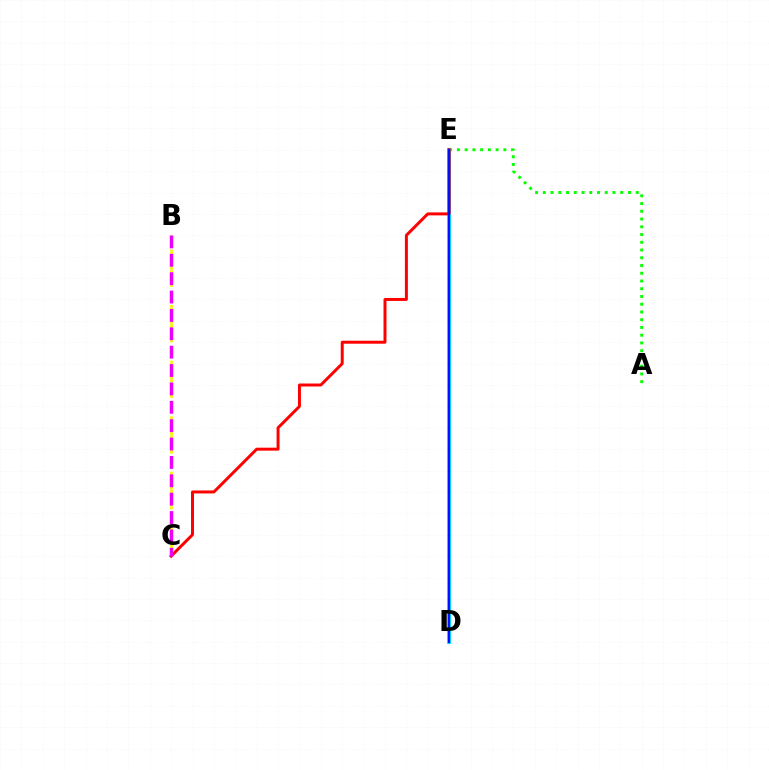{('B', 'C'): [{'color': '#fcf500', 'line_style': 'dashed', 'thickness': 1.89}, {'color': '#ee00ff', 'line_style': 'dashed', 'thickness': 2.5}], ('A', 'E'): [{'color': '#08ff00', 'line_style': 'dotted', 'thickness': 2.1}], ('D', 'E'): [{'color': '#00fff6', 'line_style': 'solid', 'thickness': 2.82}, {'color': '#0010ff', 'line_style': 'solid', 'thickness': 1.7}], ('C', 'E'): [{'color': '#ff0000', 'line_style': 'solid', 'thickness': 2.14}]}